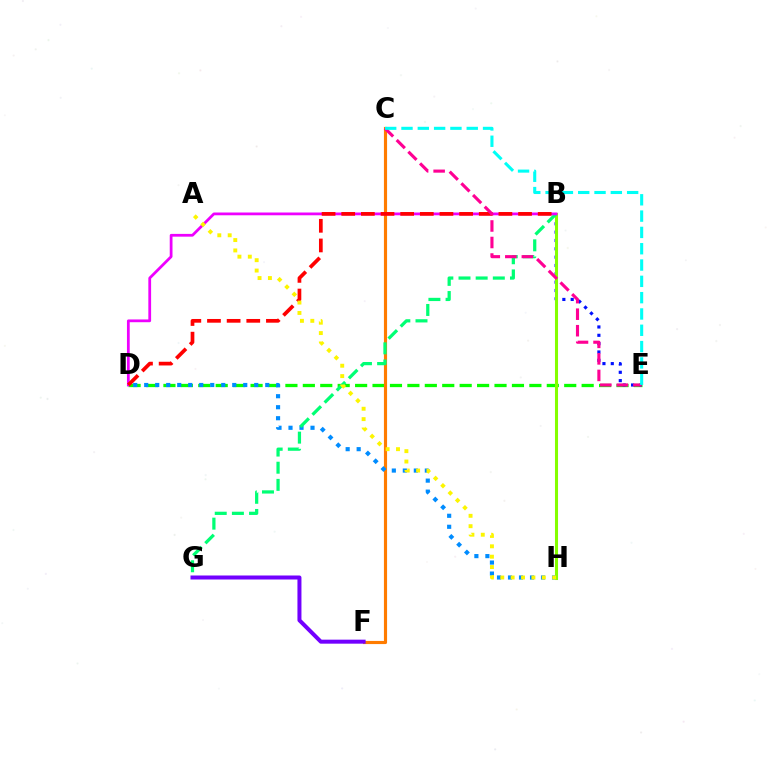{('D', 'E'): [{'color': '#08ff00', 'line_style': 'dashed', 'thickness': 2.37}], ('C', 'F'): [{'color': '#ff7c00', 'line_style': 'solid', 'thickness': 2.26}], ('B', 'E'): [{'color': '#0010ff', 'line_style': 'dotted', 'thickness': 2.27}], ('D', 'H'): [{'color': '#008cff', 'line_style': 'dotted', 'thickness': 2.99}], ('B', 'H'): [{'color': '#84ff00', 'line_style': 'solid', 'thickness': 2.2}], ('B', 'G'): [{'color': '#00ff74', 'line_style': 'dashed', 'thickness': 2.33}], ('F', 'G'): [{'color': '#7200ff', 'line_style': 'solid', 'thickness': 2.89}], ('B', 'D'): [{'color': '#ee00ff', 'line_style': 'solid', 'thickness': 1.99}, {'color': '#ff0000', 'line_style': 'dashed', 'thickness': 2.67}], ('C', 'E'): [{'color': '#ff0094', 'line_style': 'dashed', 'thickness': 2.24}, {'color': '#00fff6', 'line_style': 'dashed', 'thickness': 2.22}], ('A', 'H'): [{'color': '#fcf500', 'line_style': 'dotted', 'thickness': 2.82}]}